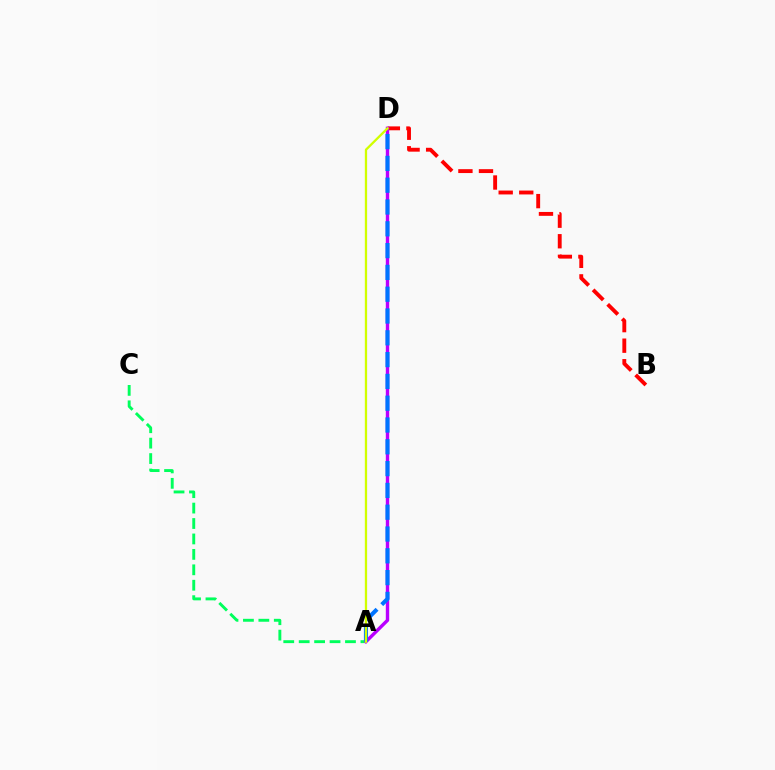{('A', 'C'): [{'color': '#00ff5c', 'line_style': 'dashed', 'thickness': 2.1}], ('B', 'D'): [{'color': '#ff0000', 'line_style': 'dashed', 'thickness': 2.79}], ('A', 'D'): [{'color': '#b900ff', 'line_style': 'solid', 'thickness': 2.44}, {'color': '#0074ff', 'line_style': 'dashed', 'thickness': 2.96}, {'color': '#d1ff00', 'line_style': 'solid', 'thickness': 1.65}]}